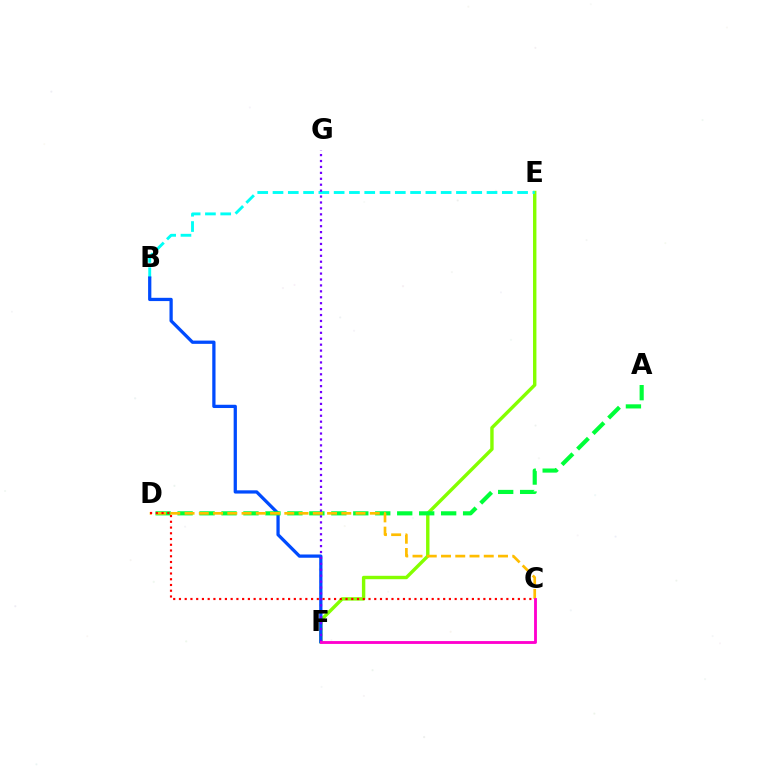{('E', 'F'): [{'color': '#84ff00', 'line_style': 'solid', 'thickness': 2.45}], ('B', 'E'): [{'color': '#00fff6', 'line_style': 'dashed', 'thickness': 2.08}], ('B', 'F'): [{'color': '#004bff', 'line_style': 'solid', 'thickness': 2.35}], ('A', 'D'): [{'color': '#00ff39', 'line_style': 'dashed', 'thickness': 2.98}], ('C', 'D'): [{'color': '#ffbd00', 'line_style': 'dashed', 'thickness': 1.94}, {'color': '#ff0000', 'line_style': 'dotted', 'thickness': 1.56}], ('F', 'G'): [{'color': '#7200ff', 'line_style': 'dotted', 'thickness': 1.61}], ('C', 'F'): [{'color': '#ff00cf', 'line_style': 'solid', 'thickness': 2.06}]}